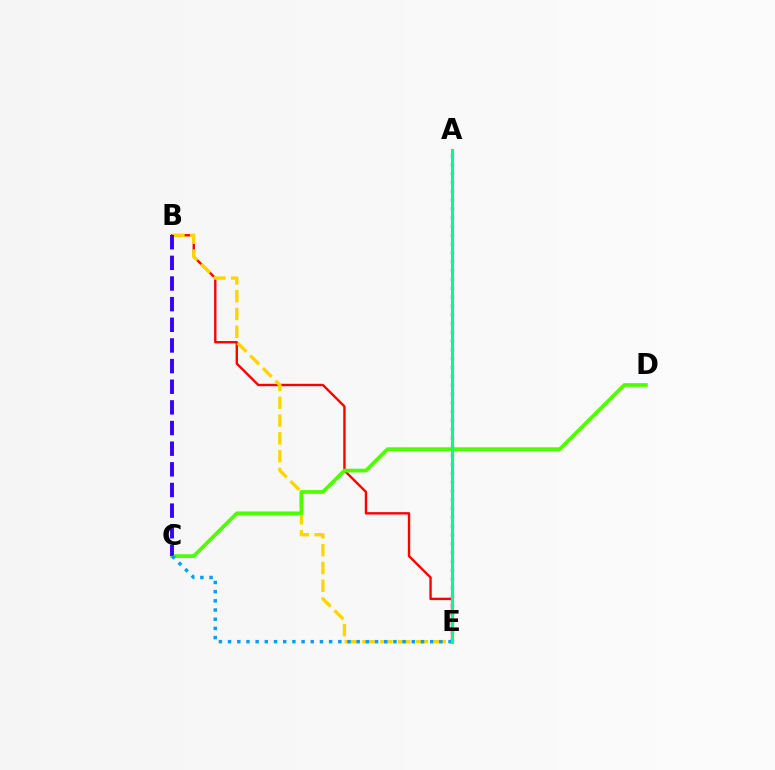{('B', 'E'): [{'color': '#ff0000', 'line_style': 'solid', 'thickness': 1.72}, {'color': '#ffd500', 'line_style': 'dashed', 'thickness': 2.42}], ('A', 'E'): [{'color': '#ff00ed', 'line_style': 'dotted', 'thickness': 2.39}, {'color': '#00ff86', 'line_style': 'solid', 'thickness': 2.24}], ('C', 'D'): [{'color': '#4fff00', 'line_style': 'solid', 'thickness': 2.69}], ('B', 'C'): [{'color': '#3700ff', 'line_style': 'dashed', 'thickness': 2.8}], ('C', 'E'): [{'color': '#009eff', 'line_style': 'dotted', 'thickness': 2.5}]}